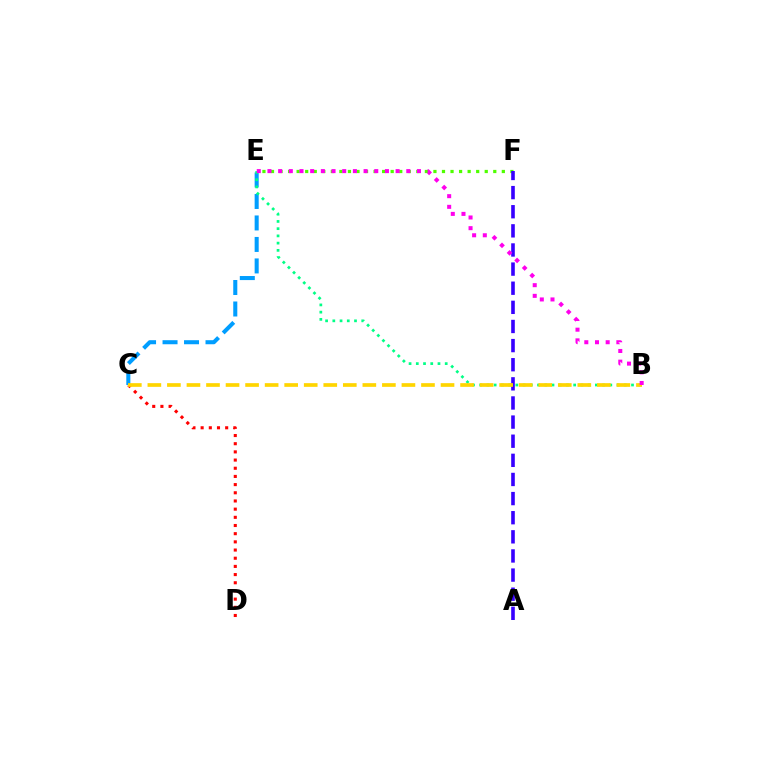{('E', 'F'): [{'color': '#4fff00', 'line_style': 'dotted', 'thickness': 2.32}], ('C', 'D'): [{'color': '#ff0000', 'line_style': 'dotted', 'thickness': 2.22}], ('C', 'E'): [{'color': '#009eff', 'line_style': 'dashed', 'thickness': 2.92}], ('A', 'F'): [{'color': '#3700ff', 'line_style': 'dashed', 'thickness': 2.6}], ('B', 'E'): [{'color': '#00ff86', 'line_style': 'dotted', 'thickness': 1.96}, {'color': '#ff00ed', 'line_style': 'dotted', 'thickness': 2.9}], ('B', 'C'): [{'color': '#ffd500', 'line_style': 'dashed', 'thickness': 2.65}]}